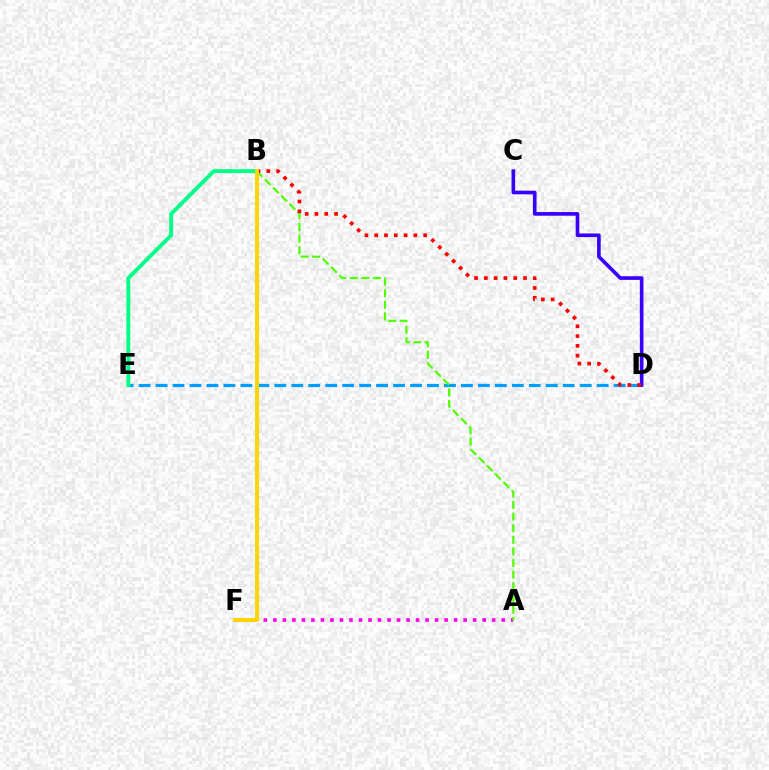{('D', 'E'): [{'color': '#009eff', 'line_style': 'dashed', 'thickness': 2.3}], ('A', 'F'): [{'color': '#ff00ed', 'line_style': 'dotted', 'thickness': 2.59}], ('C', 'D'): [{'color': '#3700ff', 'line_style': 'solid', 'thickness': 2.61}], ('A', 'B'): [{'color': '#4fff00', 'line_style': 'dashed', 'thickness': 1.58}], ('B', 'D'): [{'color': '#ff0000', 'line_style': 'dotted', 'thickness': 2.66}], ('B', 'E'): [{'color': '#00ff86', 'line_style': 'solid', 'thickness': 2.82}], ('B', 'F'): [{'color': '#ffd500', 'line_style': 'solid', 'thickness': 2.85}]}